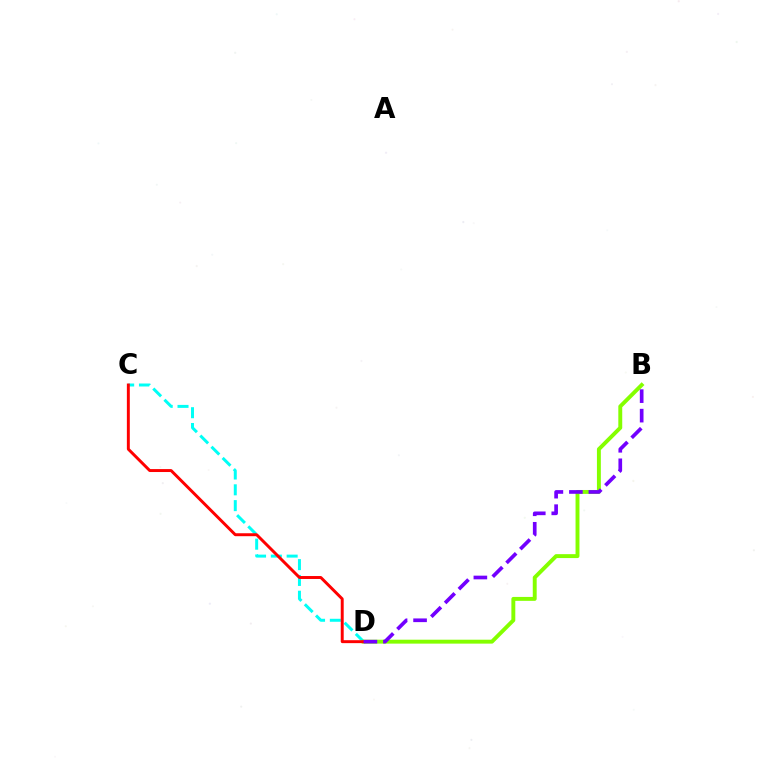{('C', 'D'): [{'color': '#00fff6', 'line_style': 'dashed', 'thickness': 2.15}, {'color': '#ff0000', 'line_style': 'solid', 'thickness': 2.12}], ('B', 'D'): [{'color': '#84ff00', 'line_style': 'solid', 'thickness': 2.82}, {'color': '#7200ff', 'line_style': 'dashed', 'thickness': 2.65}]}